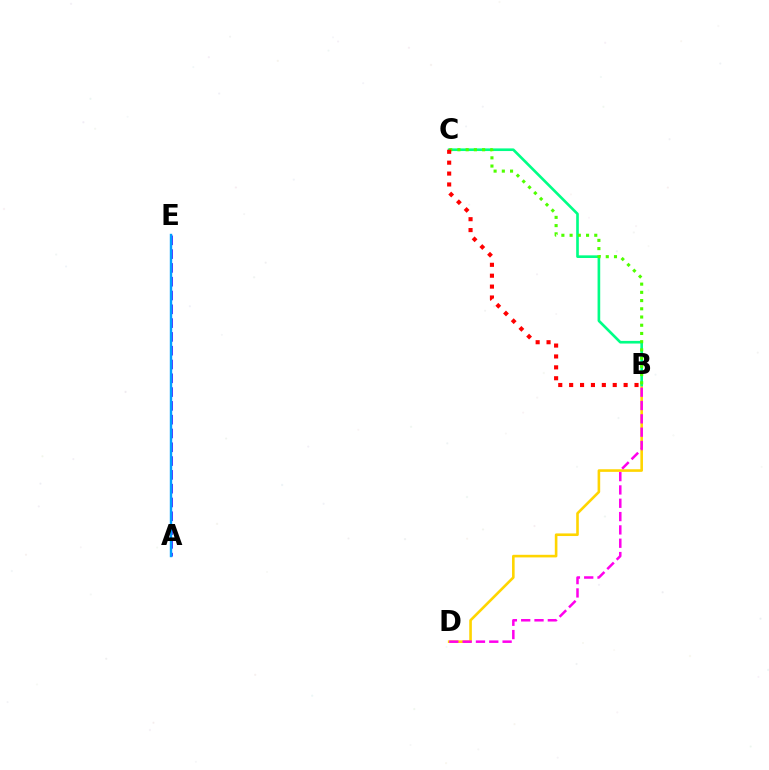{('B', 'D'): [{'color': '#ffd500', 'line_style': 'solid', 'thickness': 1.88}, {'color': '#ff00ed', 'line_style': 'dashed', 'thickness': 1.81}], ('A', 'E'): [{'color': '#3700ff', 'line_style': 'dashed', 'thickness': 1.87}, {'color': '#009eff', 'line_style': 'solid', 'thickness': 1.73}], ('B', 'C'): [{'color': '#00ff86', 'line_style': 'solid', 'thickness': 1.91}, {'color': '#4fff00', 'line_style': 'dotted', 'thickness': 2.23}, {'color': '#ff0000', 'line_style': 'dotted', 'thickness': 2.96}]}